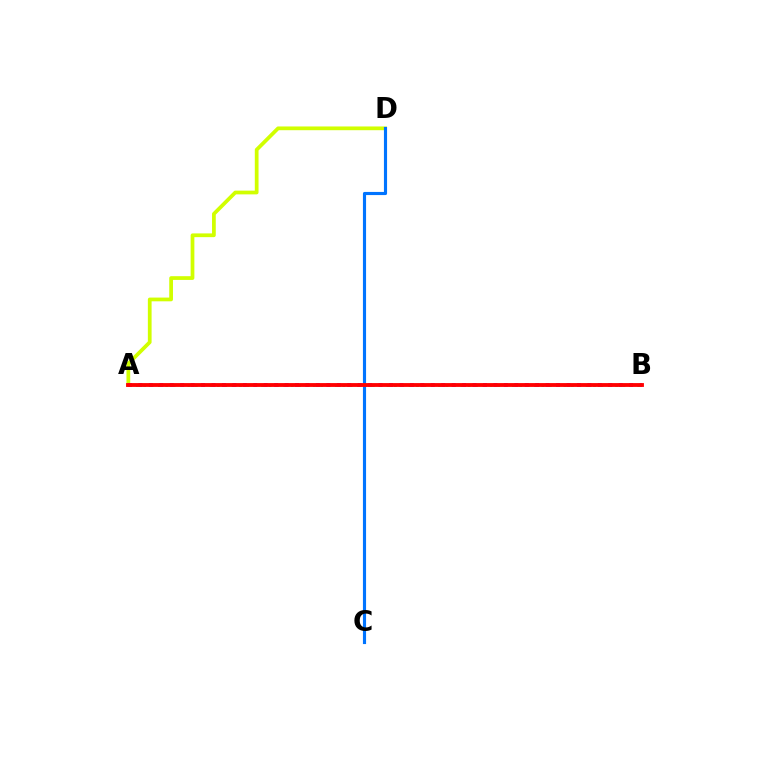{('A', 'B'): [{'color': '#00ff5c', 'line_style': 'dotted', 'thickness': 2.0}, {'color': '#b900ff', 'line_style': 'dotted', 'thickness': 2.84}, {'color': '#ff0000', 'line_style': 'solid', 'thickness': 2.76}], ('A', 'D'): [{'color': '#d1ff00', 'line_style': 'solid', 'thickness': 2.69}], ('C', 'D'): [{'color': '#0074ff', 'line_style': 'solid', 'thickness': 2.25}]}